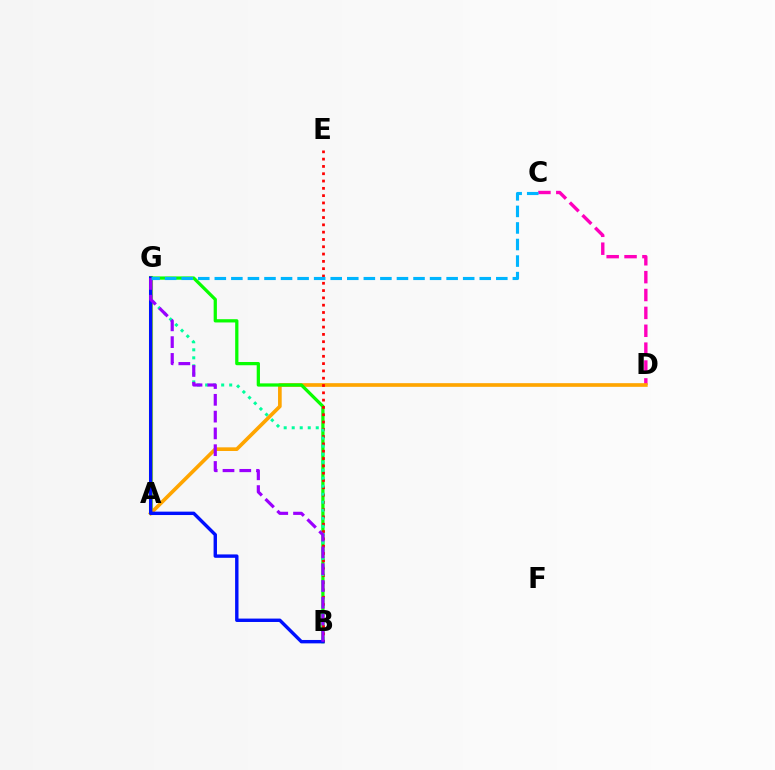{('A', 'G'): [{'color': '#b3ff00', 'line_style': 'solid', 'thickness': 2.96}], ('C', 'D'): [{'color': '#ff00bd', 'line_style': 'dashed', 'thickness': 2.43}], ('A', 'D'): [{'color': '#ffa500', 'line_style': 'solid', 'thickness': 2.64}], ('B', 'G'): [{'color': '#08ff00', 'line_style': 'solid', 'thickness': 2.34}, {'color': '#00ff9d', 'line_style': 'dotted', 'thickness': 2.18}, {'color': '#0010ff', 'line_style': 'solid', 'thickness': 2.45}, {'color': '#9b00ff', 'line_style': 'dashed', 'thickness': 2.28}], ('B', 'E'): [{'color': '#ff0000', 'line_style': 'dotted', 'thickness': 1.98}], ('C', 'G'): [{'color': '#00b5ff', 'line_style': 'dashed', 'thickness': 2.25}]}